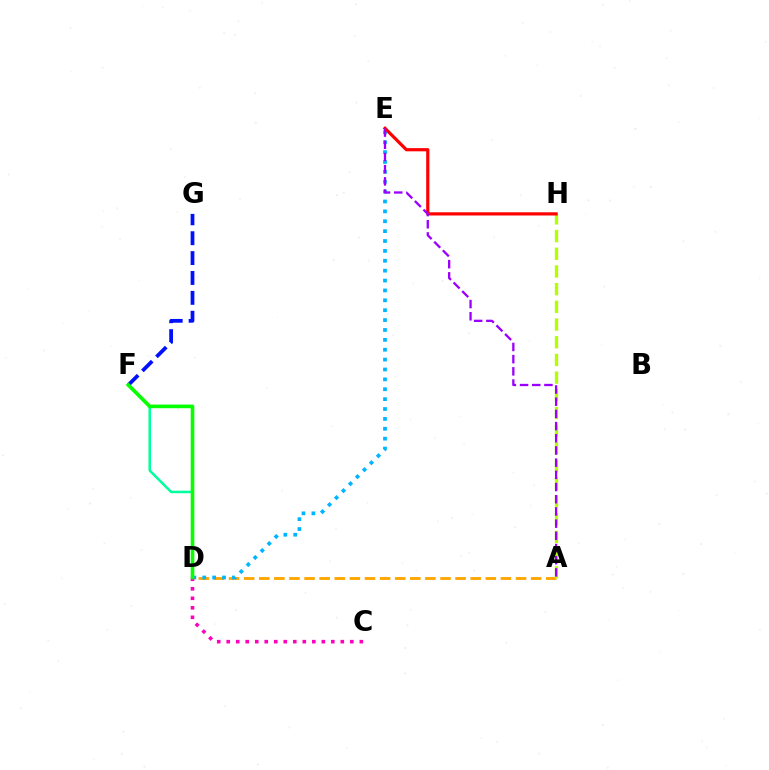{('A', 'D'): [{'color': '#ffa500', 'line_style': 'dashed', 'thickness': 2.05}], ('A', 'H'): [{'color': '#b3ff00', 'line_style': 'dashed', 'thickness': 2.4}], ('D', 'F'): [{'color': '#00ff9d', 'line_style': 'solid', 'thickness': 1.82}, {'color': '#08ff00', 'line_style': 'solid', 'thickness': 2.61}], ('D', 'E'): [{'color': '#00b5ff', 'line_style': 'dotted', 'thickness': 2.68}], ('F', 'G'): [{'color': '#0010ff', 'line_style': 'dashed', 'thickness': 2.7}], ('C', 'D'): [{'color': '#ff00bd', 'line_style': 'dotted', 'thickness': 2.58}], ('E', 'H'): [{'color': '#ff0000', 'line_style': 'solid', 'thickness': 2.3}], ('A', 'E'): [{'color': '#9b00ff', 'line_style': 'dashed', 'thickness': 1.66}]}